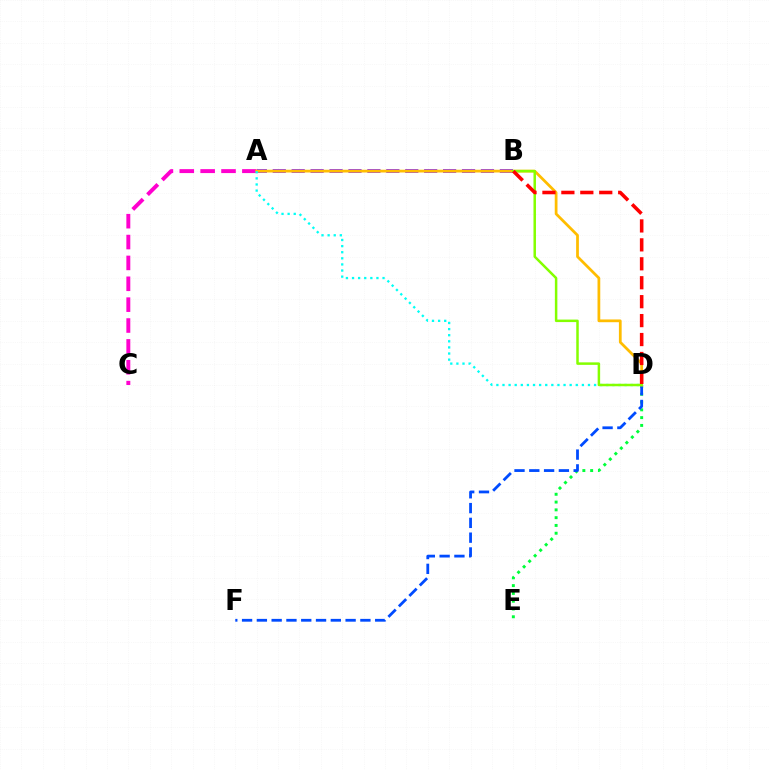{('D', 'E'): [{'color': '#00ff39', 'line_style': 'dotted', 'thickness': 2.12}], ('A', 'C'): [{'color': '#ff00cf', 'line_style': 'dashed', 'thickness': 2.83}], ('D', 'F'): [{'color': '#004bff', 'line_style': 'dashed', 'thickness': 2.01}], ('A', 'B'): [{'color': '#7200ff', 'line_style': 'dashed', 'thickness': 2.57}], ('A', 'D'): [{'color': '#ffbd00', 'line_style': 'solid', 'thickness': 1.98}, {'color': '#00fff6', 'line_style': 'dotted', 'thickness': 1.66}], ('B', 'D'): [{'color': '#84ff00', 'line_style': 'solid', 'thickness': 1.8}, {'color': '#ff0000', 'line_style': 'dashed', 'thickness': 2.57}]}